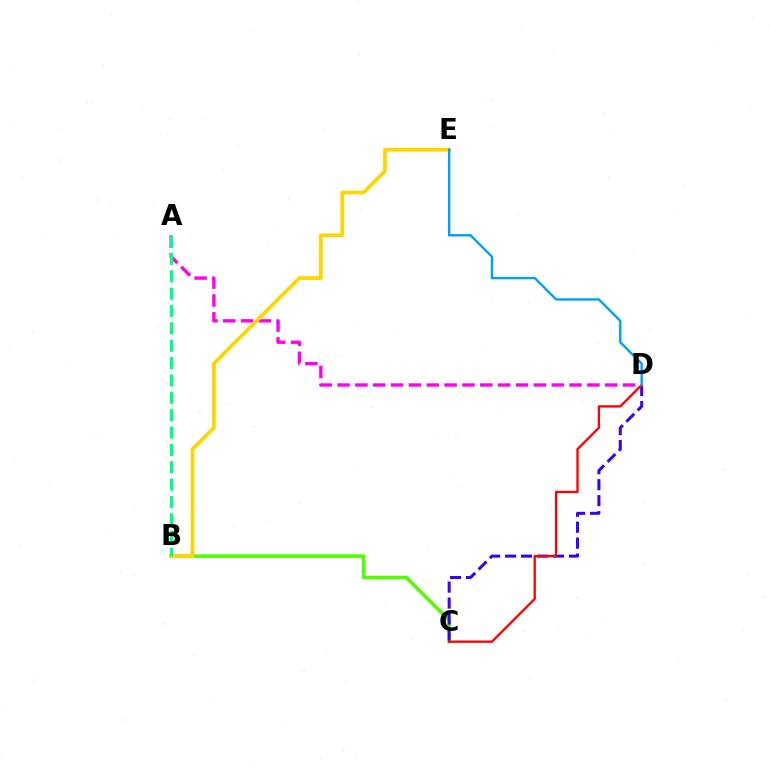{('A', 'D'): [{'color': '#ff00ed', 'line_style': 'dashed', 'thickness': 2.42}], ('B', 'C'): [{'color': '#4fff00', 'line_style': 'solid', 'thickness': 2.56}], ('B', 'E'): [{'color': '#ffd500', 'line_style': 'solid', 'thickness': 2.72}], ('C', 'D'): [{'color': '#3700ff', 'line_style': 'dashed', 'thickness': 2.17}, {'color': '#ff0000', 'line_style': 'solid', 'thickness': 1.67}], ('A', 'B'): [{'color': '#00ff86', 'line_style': 'dashed', 'thickness': 2.36}], ('D', 'E'): [{'color': '#009eff', 'line_style': 'solid', 'thickness': 1.71}]}